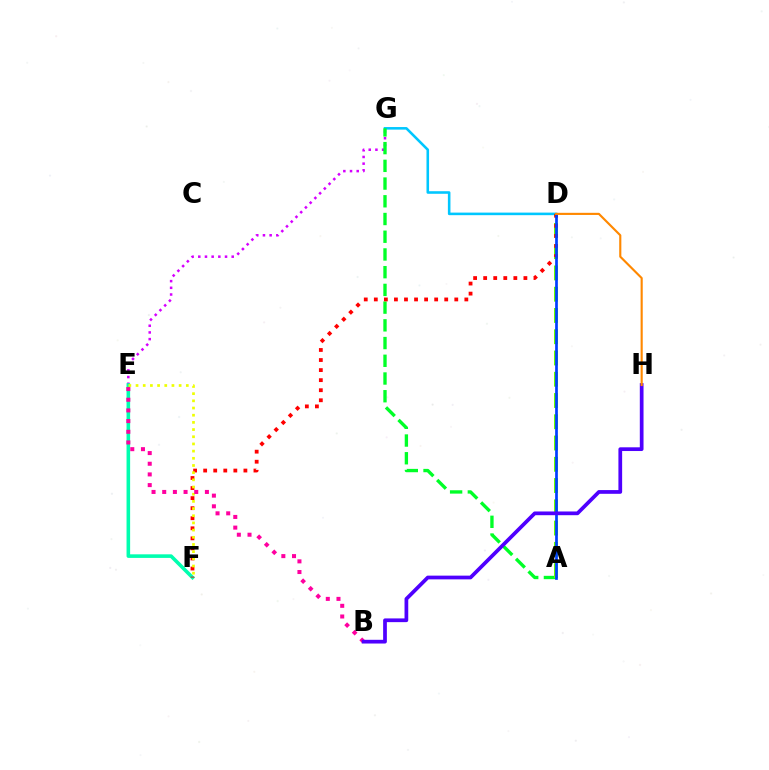{('E', 'G'): [{'color': '#d600ff', 'line_style': 'dotted', 'thickness': 1.82}], ('D', 'G'): [{'color': '#00c7ff', 'line_style': 'solid', 'thickness': 1.85}], ('A', 'G'): [{'color': '#00ff27', 'line_style': 'dashed', 'thickness': 2.41}], ('A', 'D'): [{'color': '#66ff00', 'line_style': 'dashed', 'thickness': 2.89}, {'color': '#003fff', 'line_style': 'solid', 'thickness': 1.95}], ('E', 'F'): [{'color': '#00ffaf', 'line_style': 'solid', 'thickness': 2.58}, {'color': '#eeff00', 'line_style': 'dotted', 'thickness': 1.95}], ('D', 'F'): [{'color': '#ff0000', 'line_style': 'dotted', 'thickness': 2.73}], ('B', 'E'): [{'color': '#ff00a0', 'line_style': 'dotted', 'thickness': 2.9}], ('B', 'H'): [{'color': '#4f00ff', 'line_style': 'solid', 'thickness': 2.68}], ('D', 'H'): [{'color': '#ff8800', 'line_style': 'solid', 'thickness': 1.54}]}